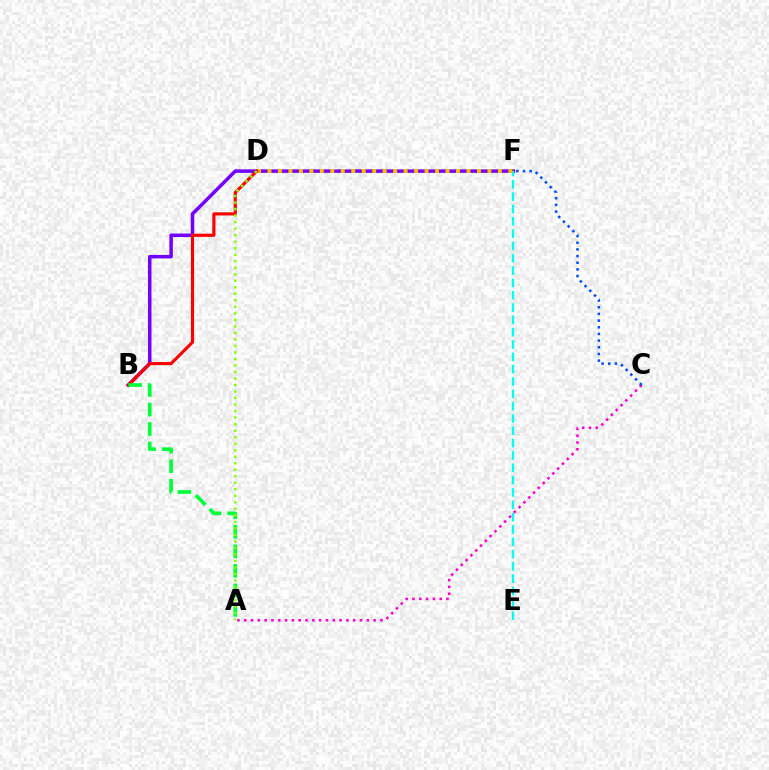{('B', 'F'): [{'color': '#7200ff', 'line_style': 'solid', 'thickness': 2.53}], ('E', 'F'): [{'color': '#00fff6', 'line_style': 'dashed', 'thickness': 1.67}], ('D', 'F'): [{'color': '#ffbd00', 'line_style': 'dotted', 'thickness': 2.85}], ('B', 'D'): [{'color': '#ff0000', 'line_style': 'solid', 'thickness': 2.28}], ('A', 'B'): [{'color': '#00ff39', 'line_style': 'dashed', 'thickness': 2.65}], ('A', 'C'): [{'color': '#ff00cf', 'line_style': 'dotted', 'thickness': 1.85}], ('C', 'F'): [{'color': '#004bff', 'line_style': 'dotted', 'thickness': 1.81}], ('A', 'D'): [{'color': '#84ff00', 'line_style': 'dotted', 'thickness': 1.77}]}